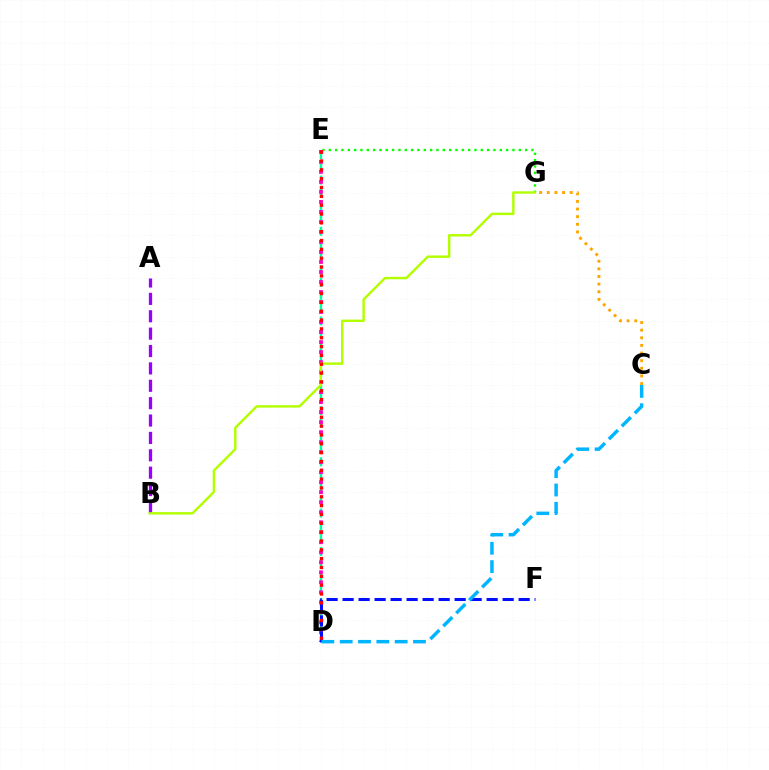{('E', 'G'): [{'color': '#08ff00', 'line_style': 'dotted', 'thickness': 1.72}], ('D', 'E'): [{'color': '#00ff9d', 'line_style': 'dashed', 'thickness': 1.74}, {'color': '#ff00bd', 'line_style': 'dotted', 'thickness': 2.72}, {'color': '#ff0000', 'line_style': 'dotted', 'thickness': 2.4}], ('D', 'F'): [{'color': '#0010ff', 'line_style': 'dashed', 'thickness': 2.17}], ('A', 'B'): [{'color': '#9b00ff', 'line_style': 'dashed', 'thickness': 2.36}], ('C', 'G'): [{'color': '#ffa500', 'line_style': 'dotted', 'thickness': 2.07}], ('C', 'D'): [{'color': '#00b5ff', 'line_style': 'dashed', 'thickness': 2.49}], ('B', 'G'): [{'color': '#b3ff00', 'line_style': 'solid', 'thickness': 1.75}]}